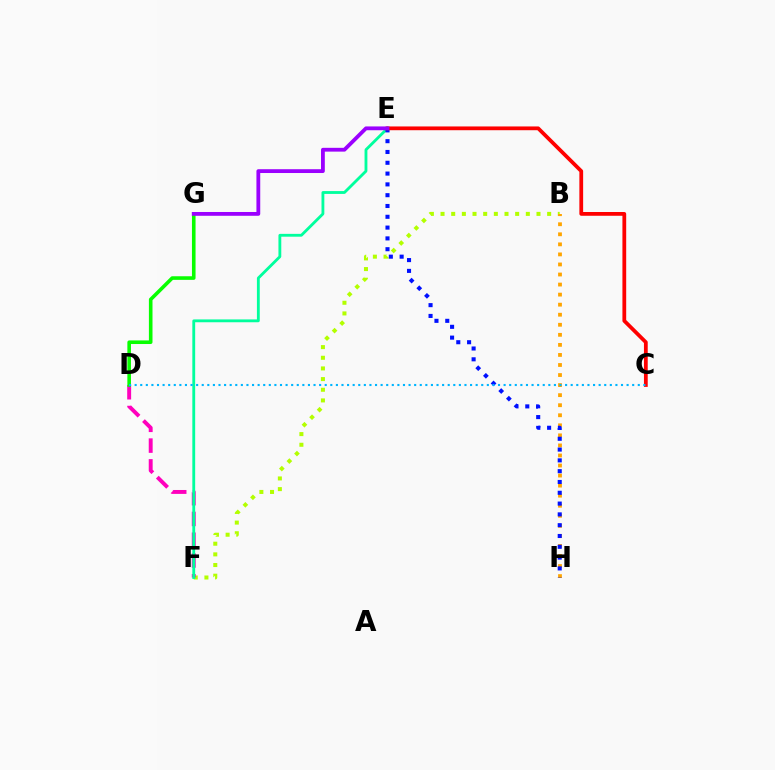{('B', 'F'): [{'color': '#b3ff00', 'line_style': 'dotted', 'thickness': 2.9}], ('D', 'F'): [{'color': '#ff00bd', 'line_style': 'dashed', 'thickness': 2.82}], ('D', 'G'): [{'color': '#08ff00', 'line_style': 'solid', 'thickness': 2.59}], ('E', 'F'): [{'color': '#00ff9d', 'line_style': 'solid', 'thickness': 2.04}], ('B', 'H'): [{'color': '#ffa500', 'line_style': 'dotted', 'thickness': 2.73}], ('E', 'H'): [{'color': '#0010ff', 'line_style': 'dotted', 'thickness': 2.94}], ('C', 'E'): [{'color': '#ff0000', 'line_style': 'solid', 'thickness': 2.71}], ('C', 'D'): [{'color': '#00b5ff', 'line_style': 'dotted', 'thickness': 1.52}], ('E', 'G'): [{'color': '#9b00ff', 'line_style': 'solid', 'thickness': 2.74}]}